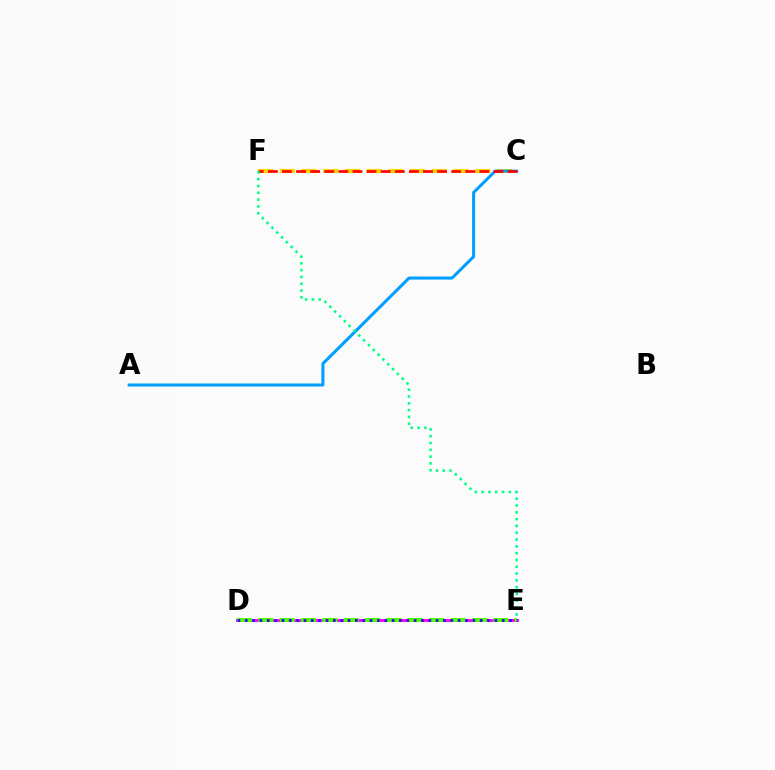{('D', 'E'): [{'color': '#ff00ed', 'line_style': 'solid', 'thickness': 2.07}, {'color': '#4fff00', 'line_style': 'dashed', 'thickness': 2.9}, {'color': '#3700ff', 'line_style': 'dotted', 'thickness': 1.99}], ('C', 'F'): [{'color': '#ffd500', 'line_style': 'dashed', 'thickness': 2.95}, {'color': '#ff0000', 'line_style': 'dashed', 'thickness': 1.92}], ('A', 'C'): [{'color': '#009eff', 'line_style': 'solid', 'thickness': 2.18}], ('E', 'F'): [{'color': '#00ff86', 'line_style': 'dotted', 'thickness': 1.85}]}